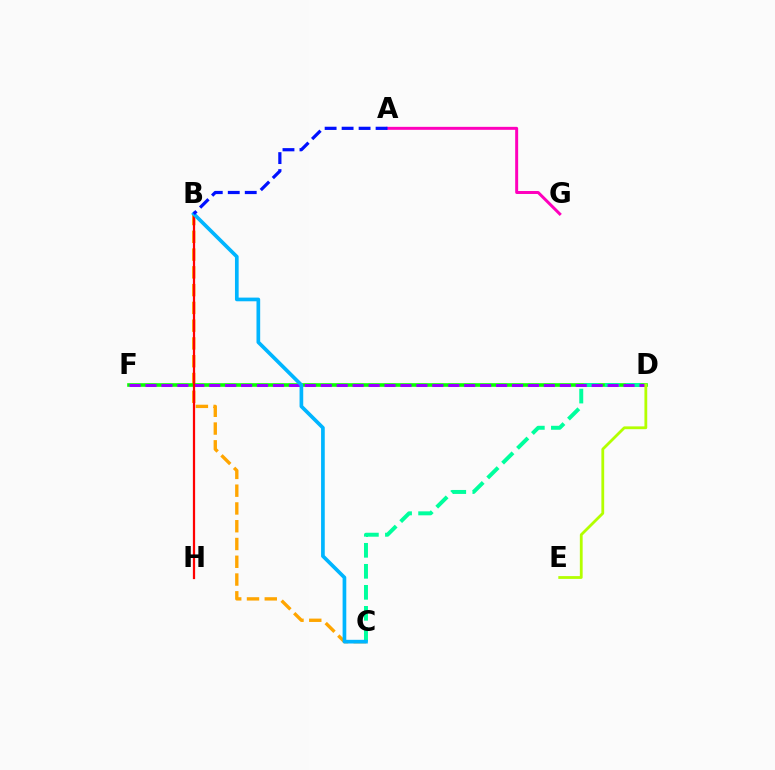{('A', 'G'): [{'color': '#ff00bd', 'line_style': 'solid', 'thickness': 2.14}], ('B', 'C'): [{'color': '#ffa500', 'line_style': 'dashed', 'thickness': 2.41}, {'color': '#00b5ff', 'line_style': 'solid', 'thickness': 2.65}], ('D', 'F'): [{'color': '#08ff00', 'line_style': 'solid', 'thickness': 2.6}, {'color': '#9b00ff', 'line_style': 'dashed', 'thickness': 2.16}], ('C', 'D'): [{'color': '#00ff9d', 'line_style': 'dashed', 'thickness': 2.85}], ('B', 'H'): [{'color': '#ff0000', 'line_style': 'solid', 'thickness': 1.61}], ('D', 'E'): [{'color': '#b3ff00', 'line_style': 'solid', 'thickness': 2.01}], ('A', 'B'): [{'color': '#0010ff', 'line_style': 'dashed', 'thickness': 2.31}]}